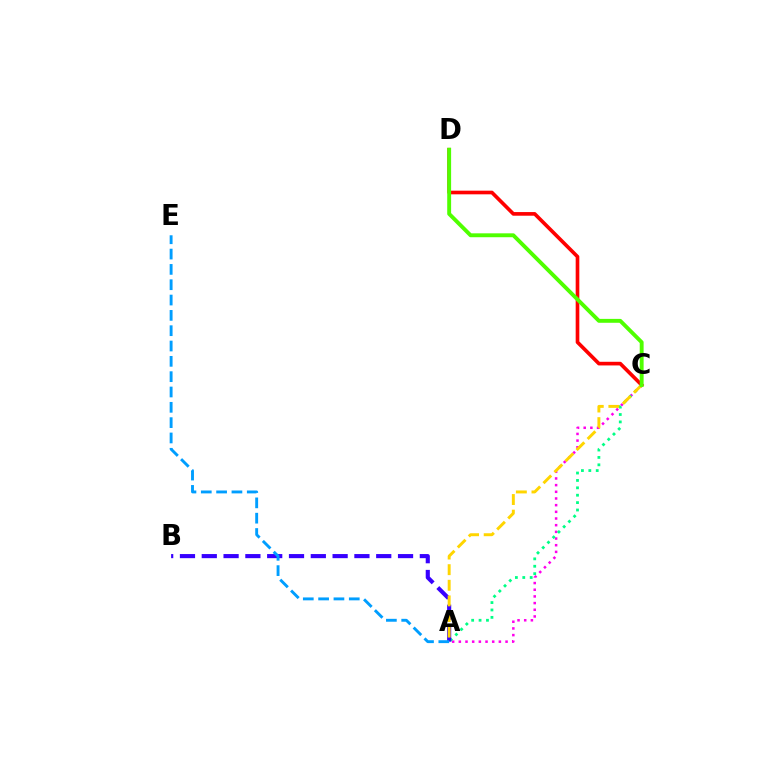{('A', 'C'): [{'color': '#ff00ed', 'line_style': 'dotted', 'thickness': 1.81}, {'color': '#00ff86', 'line_style': 'dotted', 'thickness': 2.01}, {'color': '#ffd500', 'line_style': 'dashed', 'thickness': 2.12}], ('A', 'B'): [{'color': '#3700ff', 'line_style': 'dashed', 'thickness': 2.96}], ('C', 'D'): [{'color': '#ff0000', 'line_style': 'solid', 'thickness': 2.63}, {'color': '#4fff00', 'line_style': 'solid', 'thickness': 2.81}], ('A', 'E'): [{'color': '#009eff', 'line_style': 'dashed', 'thickness': 2.08}]}